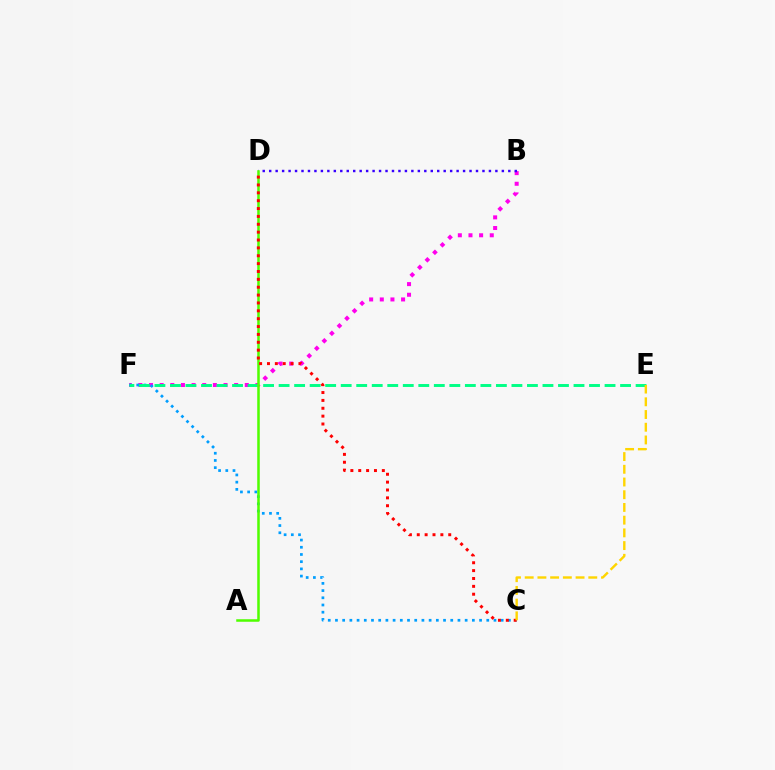{('B', 'F'): [{'color': '#ff00ed', 'line_style': 'dotted', 'thickness': 2.89}], ('B', 'D'): [{'color': '#3700ff', 'line_style': 'dotted', 'thickness': 1.76}], ('C', 'F'): [{'color': '#009eff', 'line_style': 'dotted', 'thickness': 1.96}], ('E', 'F'): [{'color': '#00ff86', 'line_style': 'dashed', 'thickness': 2.11}], ('A', 'D'): [{'color': '#4fff00', 'line_style': 'solid', 'thickness': 1.82}], ('C', 'D'): [{'color': '#ff0000', 'line_style': 'dotted', 'thickness': 2.14}], ('C', 'E'): [{'color': '#ffd500', 'line_style': 'dashed', 'thickness': 1.73}]}